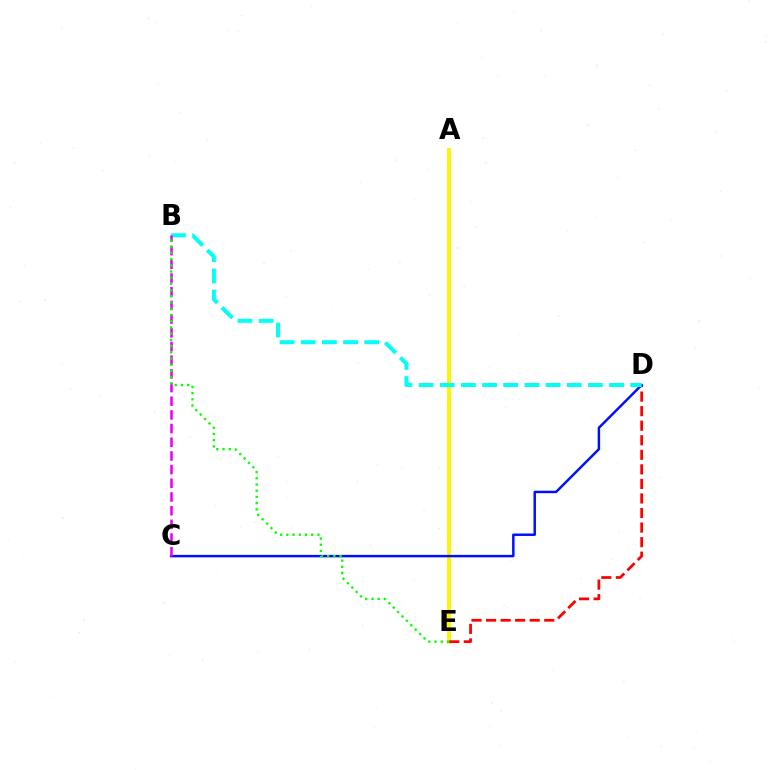{('A', 'E'): [{'color': '#fcf500', 'line_style': 'solid', 'thickness': 2.81}], ('D', 'E'): [{'color': '#ff0000', 'line_style': 'dashed', 'thickness': 1.98}], ('C', 'D'): [{'color': '#0010ff', 'line_style': 'solid', 'thickness': 1.78}], ('B', 'D'): [{'color': '#00fff6', 'line_style': 'dashed', 'thickness': 2.87}], ('B', 'C'): [{'color': '#ee00ff', 'line_style': 'dashed', 'thickness': 1.86}], ('B', 'E'): [{'color': '#08ff00', 'line_style': 'dotted', 'thickness': 1.69}]}